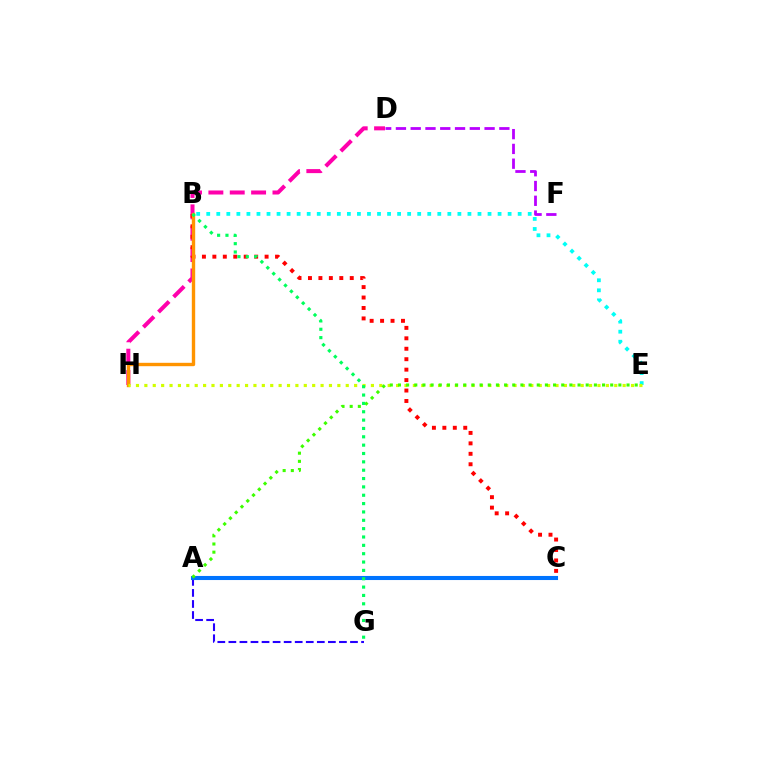{('D', 'H'): [{'color': '#ff00ac', 'line_style': 'dashed', 'thickness': 2.9}], ('B', 'C'): [{'color': '#ff0000', 'line_style': 'dotted', 'thickness': 2.84}], ('D', 'F'): [{'color': '#b900ff', 'line_style': 'dashed', 'thickness': 2.01}], ('A', 'G'): [{'color': '#2500ff', 'line_style': 'dashed', 'thickness': 1.5}], ('A', 'C'): [{'color': '#0074ff', 'line_style': 'solid', 'thickness': 2.93}], ('B', 'E'): [{'color': '#00fff6', 'line_style': 'dotted', 'thickness': 2.73}], ('B', 'H'): [{'color': '#ff9400', 'line_style': 'solid', 'thickness': 2.43}], ('E', 'H'): [{'color': '#d1ff00', 'line_style': 'dotted', 'thickness': 2.28}], ('A', 'E'): [{'color': '#3dff00', 'line_style': 'dotted', 'thickness': 2.22}], ('B', 'G'): [{'color': '#00ff5c', 'line_style': 'dotted', 'thickness': 2.27}]}